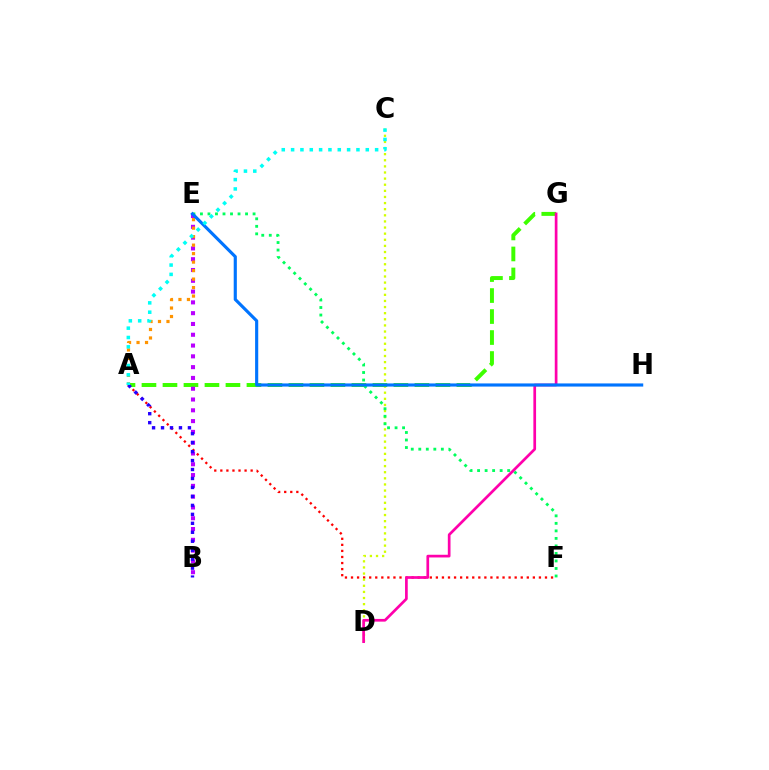{('A', 'F'): [{'color': '#ff0000', 'line_style': 'dotted', 'thickness': 1.65}], ('C', 'D'): [{'color': '#d1ff00', 'line_style': 'dotted', 'thickness': 1.66}], ('A', 'G'): [{'color': '#3dff00', 'line_style': 'dashed', 'thickness': 2.85}], ('B', 'E'): [{'color': '#b900ff', 'line_style': 'dotted', 'thickness': 2.93}], ('A', 'E'): [{'color': '#ff9400', 'line_style': 'dotted', 'thickness': 2.31}], ('E', 'F'): [{'color': '#00ff5c', 'line_style': 'dotted', 'thickness': 2.04}], ('A', 'B'): [{'color': '#2500ff', 'line_style': 'dotted', 'thickness': 2.44}], ('D', 'G'): [{'color': '#ff00ac', 'line_style': 'solid', 'thickness': 1.95}], ('E', 'H'): [{'color': '#0074ff', 'line_style': 'solid', 'thickness': 2.26}], ('A', 'C'): [{'color': '#00fff6', 'line_style': 'dotted', 'thickness': 2.54}]}